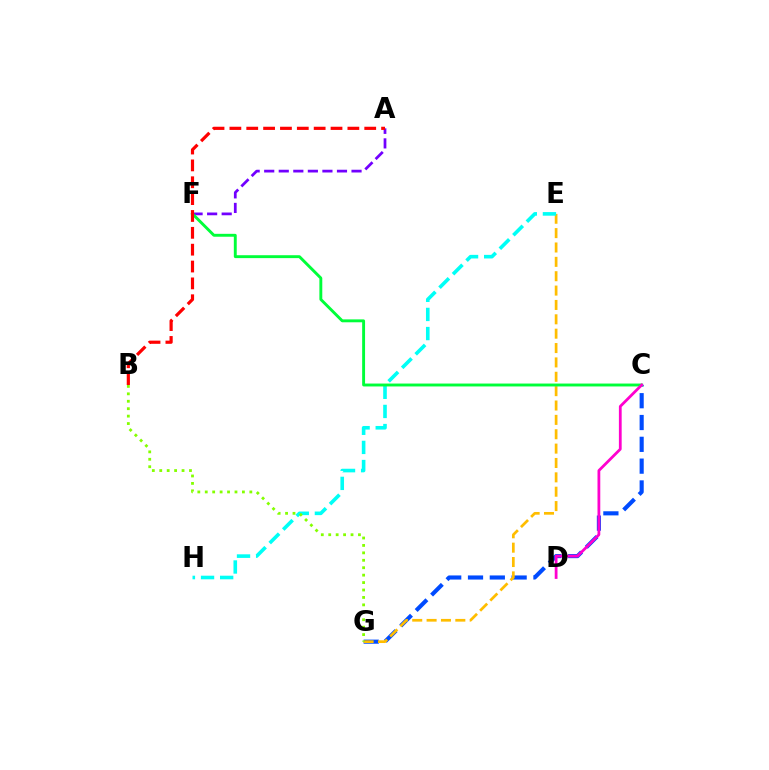{('C', 'G'): [{'color': '#004bff', 'line_style': 'dashed', 'thickness': 2.96}], ('E', 'G'): [{'color': '#ffbd00', 'line_style': 'dashed', 'thickness': 1.95}], ('E', 'H'): [{'color': '#00fff6', 'line_style': 'dashed', 'thickness': 2.6}], ('A', 'F'): [{'color': '#7200ff', 'line_style': 'dashed', 'thickness': 1.98}], ('C', 'F'): [{'color': '#00ff39', 'line_style': 'solid', 'thickness': 2.09}], ('B', 'G'): [{'color': '#84ff00', 'line_style': 'dotted', 'thickness': 2.02}], ('A', 'B'): [{'color': '#ff0000', 'line_style': 'dashed', 'thickness': 2.29}], ('C', 'D'): [{'color': '#ff00cf', 'line_style': 'solid', 'thickness': 2.0}]}